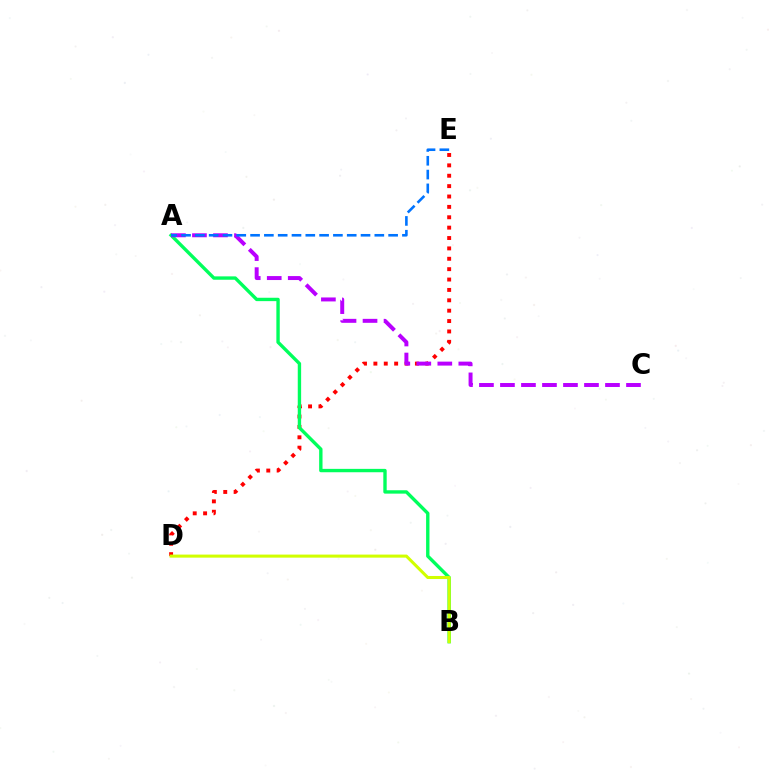{('D', 'E'): [{'color': '#ff0000', 'line_style': 'dotted', 'thickness': 2.82}], ('A', 'B'): [{'color': '#00ff5c', 'line_style': 'solid', 'thickness': 2.43}], ('B', 'D'): [{'color': '#d1ff00', 'line_style': 'solid', 'thickness': 2.19}], ('A', 'C'): [{'color': '#b900ff', 'line_style': 'dashed', 'thickness': 2.85}], ('A', 'E'): [{'color': '#0074ff', 'line_style': 'dashed', 'thickness': 1.88}]}